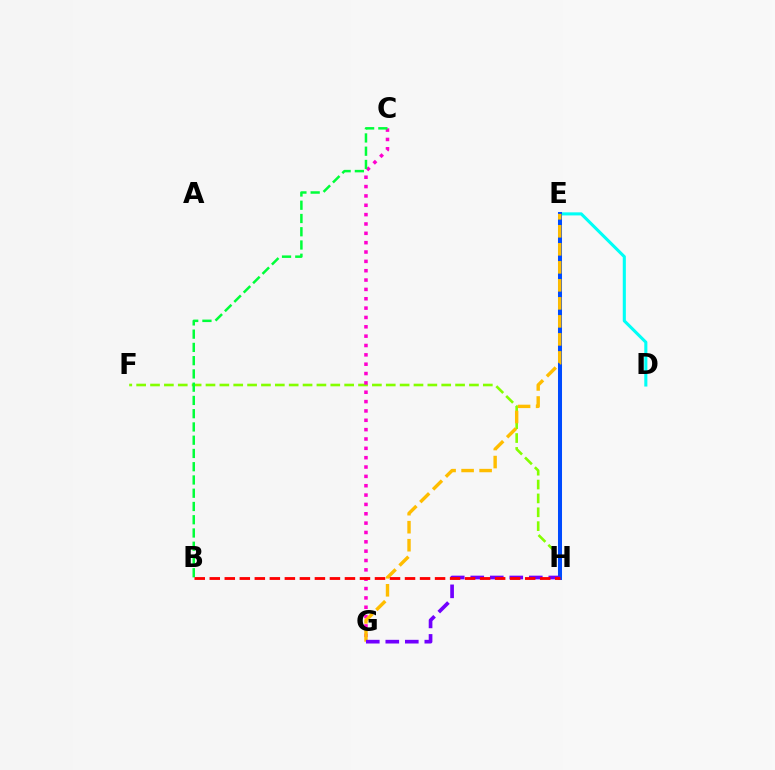{('F', 'H'): [{'color': '#84ff00', 'line_style': 'dashed', 'thickness': 1.88}], ('C', 'G'): [{'color': '#ff00cf', 'line_style': 'dotted', 'thickness': 2.54}], ('D', 'E'): [{'color': '#00fff6', 'line_style': 'solid', 'thickness': 2.22}], ('E', 'H'): [{'color': '#004bff', 'line_style': 'solid', 'thickness': 2.89}], ('E', 'G'): [{'color': '#ffbd00', 'line_style': 'dashed', 'thickness': 2.45}], ('B', 'C'): [{'color': '#00ff39', 'line_style': 'dashed', 'thickness': 1.8}], ('G', 'H'): [{'color': '#7200ff', 'line_style': 'dashed', 'thickness': 2.65}], ('B', 'H'): [{'color': '#ff0000', 'line_style': 'dashed', 'thickness': 2.04}]}